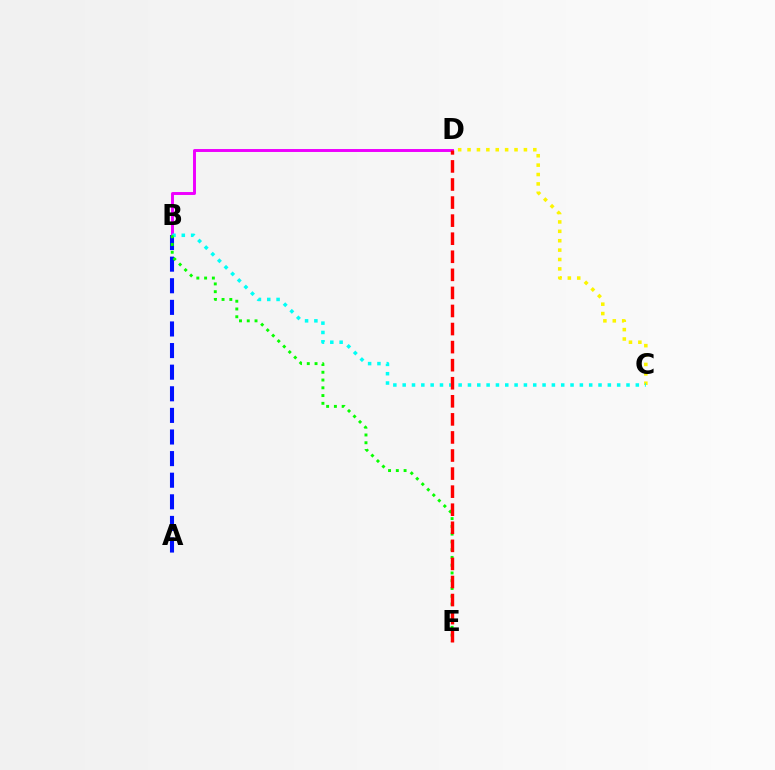{('A', 'B'): [{'color': '#0010ff', 'line_style': 'dashed', 'thickness': 2.94}], ('C', 'D'): [{'color': '#fcf500', 'line_style': 'dotted', 'thickness': 2.55}], ('B', 'D'): [{'color': '#ee00ff', 'line_style': 'solid', 'thickness': 2.12}], ('B', 'C'): [{'color': '#00fff6', 'line_style': 'dotted', 'thickness': 2.53}], ('B', 'E'): [{'color': '#08ff00', 'line_style': 'dotted', 'thickness': 2.11}], ('D', 'E'): [{'color': '#ff0000', 'line_style': 'dashed', 'thickness': 2.45}]}